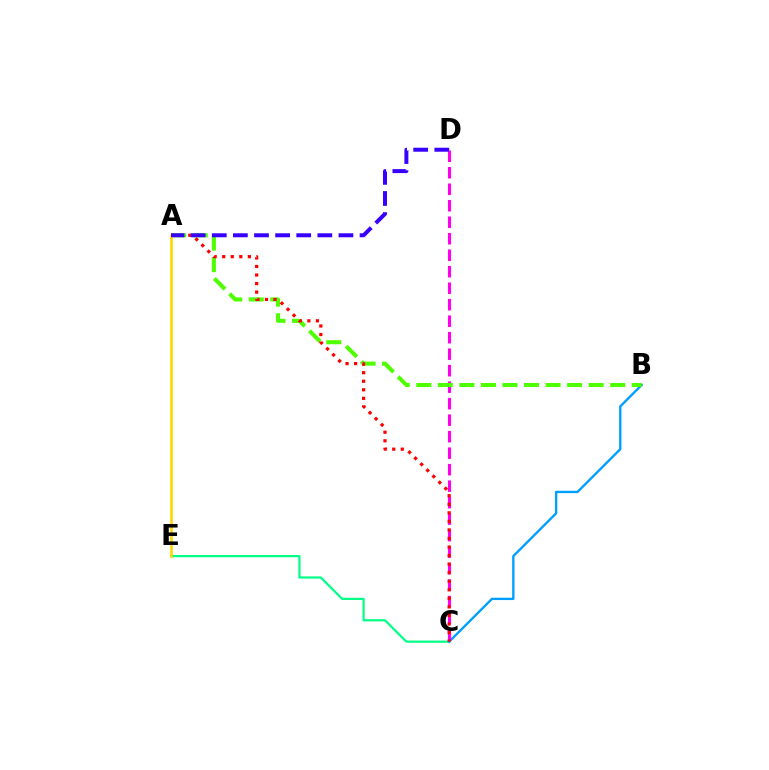{('C', 'E'): [{'color': '#00ff86', 'line_style': 'solid', 'thickness': 1.59}], ('B', 'C'): [{'color': '#009eff', 'line_style': 'solid', 'thickness': 1.69}], ('C', 'D'): [{'color': '#ff00ed', 'line_style': 'dashed', 'thickness': 2.24}], ('A', 'B'): [{'color': '#4fff00', 'line_style': 'dashed', 'thickness': 2.93}], ('A', 'E'): [{'color': '#ffd500', 'line_style': 'solid', 'thickness': 1.88}], ('A', 'C'): [{'color': '#ff0000', 'line_style': 'dotted', 'thickness': 2.32}], ('A', 'D'): [{'color': '#3700ff', 'line_style': 'dashed', 'thickness': 2.87}]}